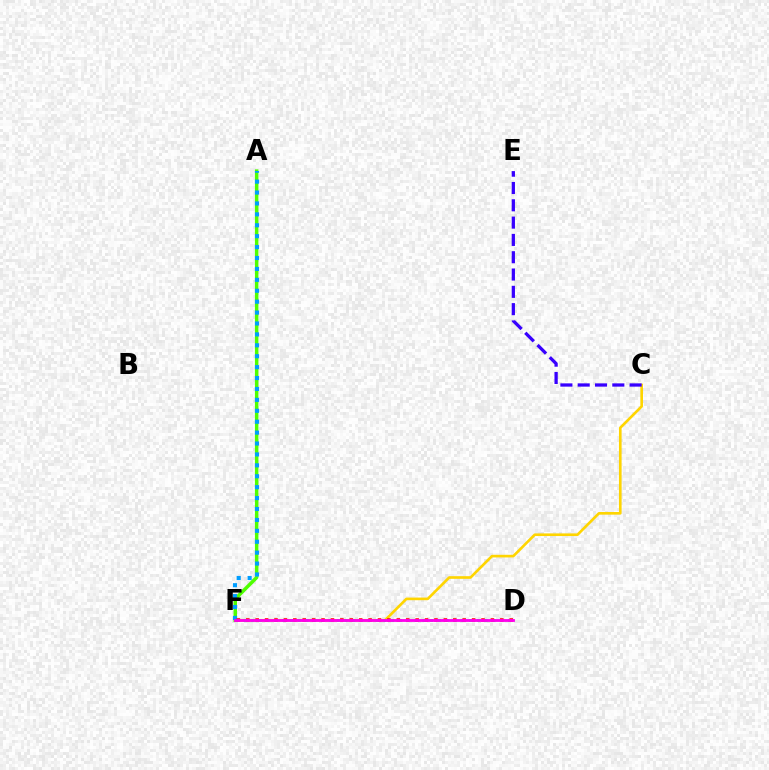{('C', 'F'): [{'color': '#ffd500', 'line_style': 'solid', 'thickness': 1.9}], ('D', 'F'): [{'color': '#00ff86', 'line_style': 'dotted', 'thickness': 2.12}, {'color': '#ff0000', 'line_style': 'dotted', 'thickness': 2.56}, {'color': '#ff00ed', 'line_style': 'solid', 'thickness': 2.03}], ('A', 'F'): [{'color': '#4fff00', 'line_style': 'solid', 'thickness': 2.51}, {'color': '#009eff', 'line_style': 'dotted', 'thickness': 2.96}], ('C', 'E'): [{'color': '#3700ff', 'line_style': 'dashed', 'thickness': 2.35}]}